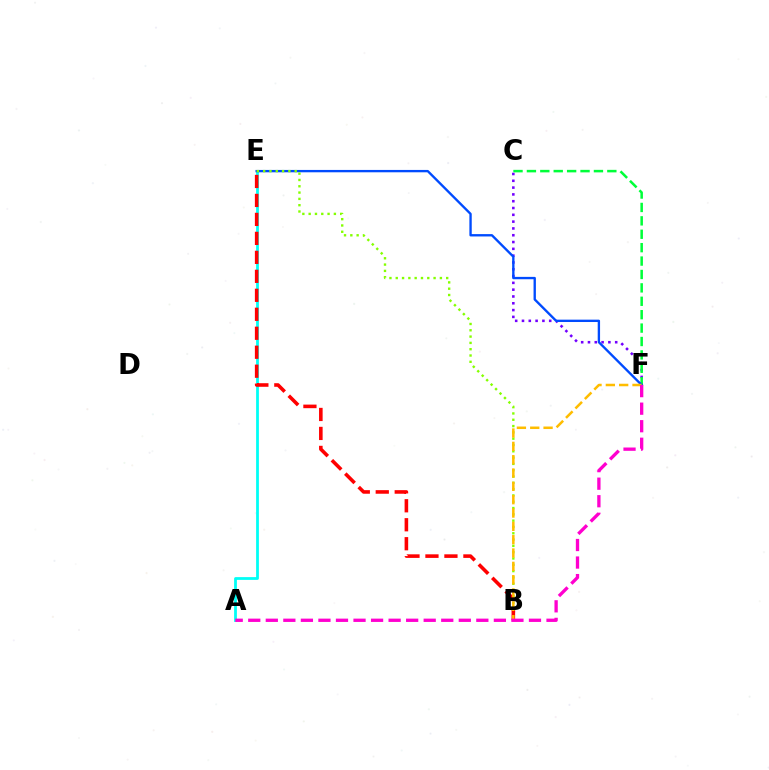{('C', 'F'): [{'color': '#7200ff', 'line_style': 'dotted', 'thickness': 1.85}, {'color': '#00ff39', 'line_style': 'dashed', 'thickness': 1.82}], ('A', 'E'): [{'color': '#00fff6', 'line_style': 'solid', 'thickness': 2.0}], ('E', 'F'): [{'color': '#004bff', 'line_style': 'solid', 'thickness': 1.7}], ('B', 'E'): [{'color': '#84ff00', 'line_style': 'dotted', 'thickness': 1.71}, {'color': '#ff0000', 'line_style': 'dashed', 'thickness': 2.58}], ('B', 'F'): [{'color': '#ffbd00', 'line_style': 'dashed', 'thickness': 1.81}], ('A', 'F'): [{'color': '#ff00cf', 'line_style': 'dashed', 'thickness': 2.38}]}